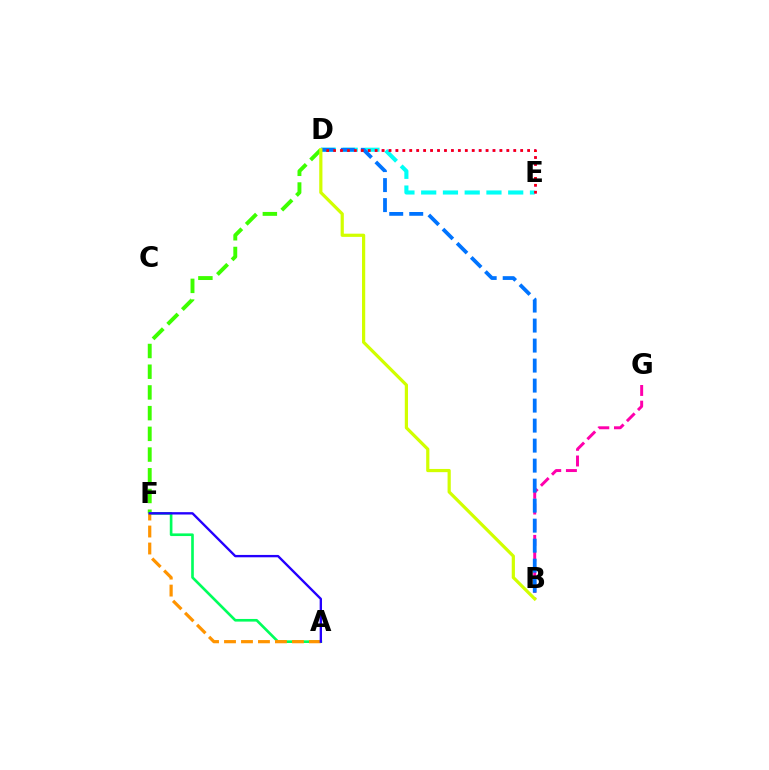{('B', 'G'): [{'color': '#ff00ac', 'line_style': 'dashed', 'thickness': 2.13}], ('D', 'E'): [{'color': '#00fff6', 'line_style': 'dashed', 'thickness': 2.96}, {'color': '#b900ff', 'line_style': 'dotted', 'thickness': 1.89}, {'color': '#ff0000', 'line_style': 'dotted', 'thickness': 1.88}], ('B', 'D'): [{'color': '#0074ff', 'line_style': 'dashed', 'thickness': 2.72}, {'color': '#d1ff00', 'line_style': 'solid', 'thickness': 2.31}], ('D', 'F'): [{'color': '#3dff00', 'line_style': 'dashed', 'thickness': 2.81}], ('A', 'F'): [{'color': '#00ff5c', 'line_style': 'solid', 'thickness': 1.91}, {'color': '#ff9400', 'line_style': 'dashed', 'thickness': 2.31}, {'color': '#2500ff', 'line_style': 'solid', 'thickness': 1.69}]}